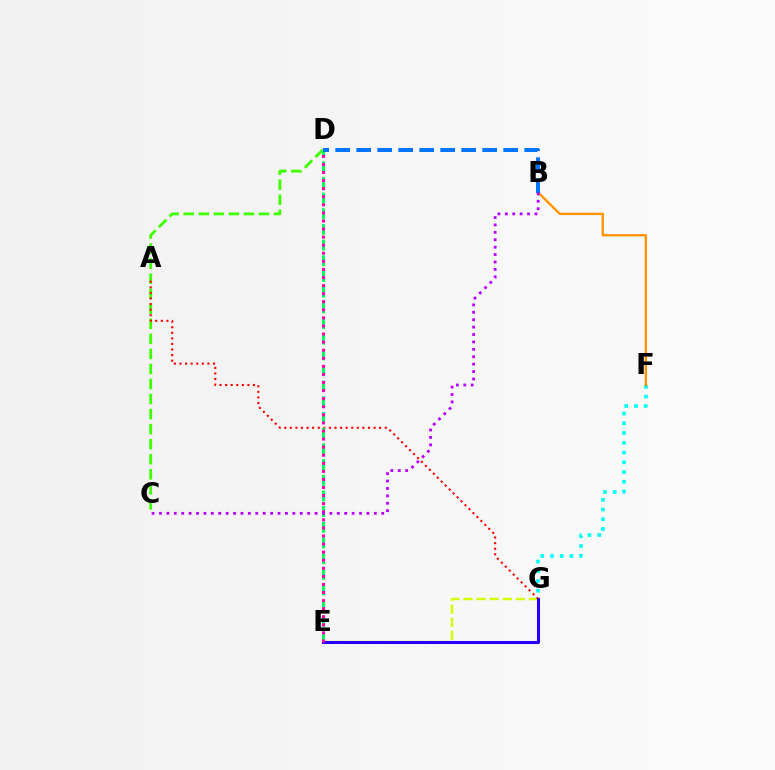{('F', 'G'): [{'color': '#00fff6', 'line_style': 'dotted', 'thickness': 2.65}], ('E', 'G'): [{'color': '#d1ff00', 'line_style': 'dashed', 'thickness': 1.78}, {'color': '#2500ff', 'line_style': 'solid', 'thickness': 2.19}], ('C', 'D'): [{'color': '#3dff00', 'line_style': 'dashed', 'thickness': 2.04}], ('B', 'F'): [{'color': '#ff9400', 'line_style': 'solid', 'thickness': 1.72}], ('A', 'G'): [{'color': '#ff0000', 'line_style': 'dotted', 'thickness': 1.52}], ('D', 'E'): [{'color': '#00ff5c', 'line_style': 'dashed', 'thickness': 2.13}, {'color': '#ff00ac', 'line_style': 'dotted', 'thickness': 2.19}], ('B', 'D'): [{'color': '#0074ff', 'line_style': 'dashed', 'thickness': 2.85}], ('B', 'C'): [{'color': '#b900ff', 'line_style': 'dotted', 'thickness': 2.01}]}